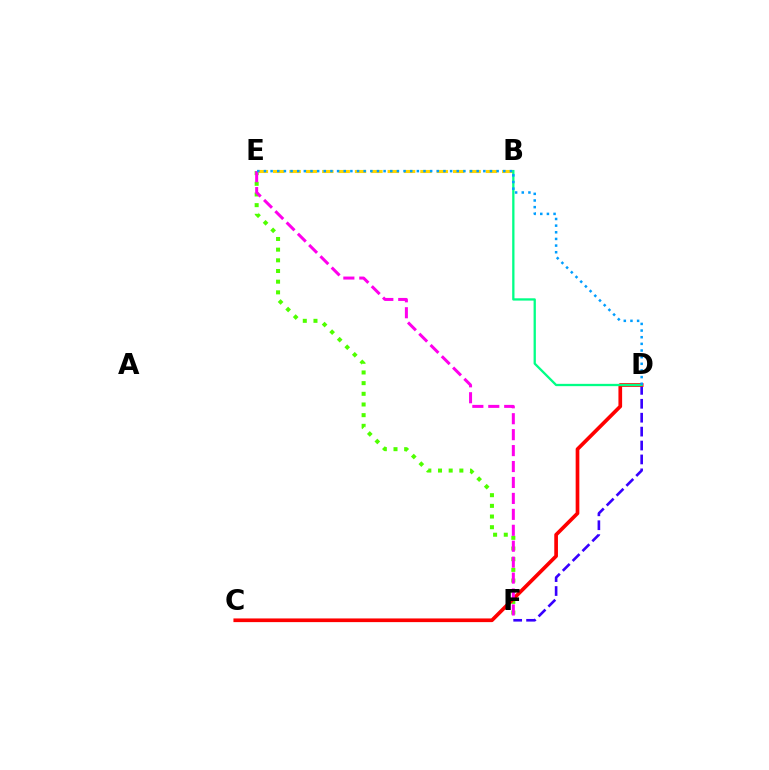{('E', 'F'): [{'color': '#4fff00', 'line_style': 'dotted', 'thickness': 2.9}, {'color': '#ff00ed', 'line_style': 'dashed', 'thickness': 2.17}], ('D', 'F'): [{'color': '#3700ff', 'line_style': 'dashed', 'thickness': 1.89}], ('C', 'D'): [{'color': '#ff0000', 'line_style': 'solid', 'thickness': 2.65}], ('B', 'E'): [{'color': '#ffd500', 'line_style': 'dashed', 'thickness': 2.22}], ('B', 'D'): [{'color': '#00ff86', 'line_style': 'solid', 'thickness': 1.65}], ('D', 'E'): [{'color': '#009eff', 'line_style': 'dotted', 'thickness': 1.81}]}